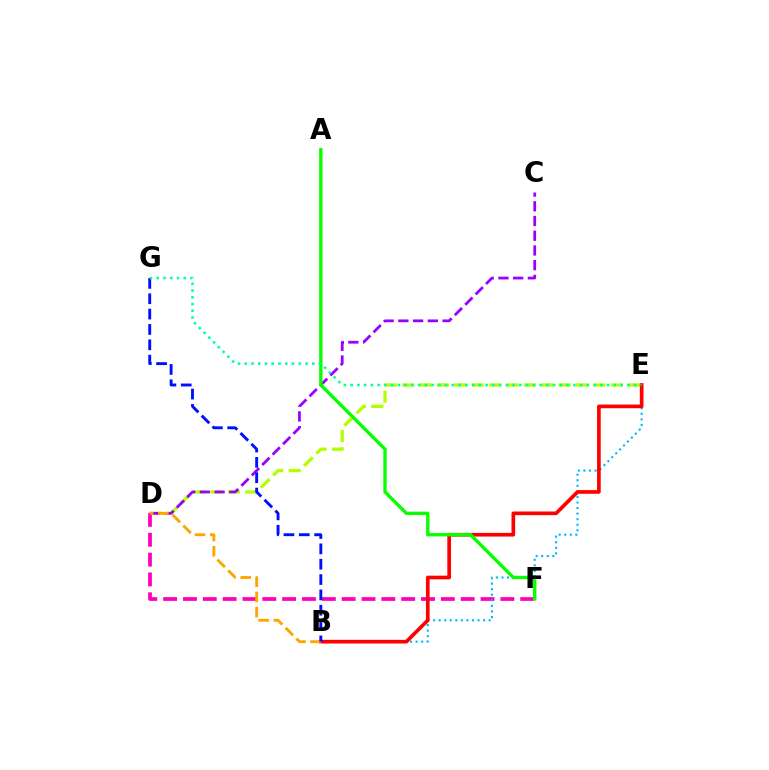{('D', 'F'): [{'color': '#ff00bd', 'line_style': 'dashed', 'thickness': 2.7}], ('B', 'E'): [{'color': '#00b5ff', 'line_style': 'dotted', 'thickness': 1.51}, {'color': '#ff0000', 'line_style': 'solid', 'thickness': 2.64}], ('D', 'E'): [{'color': '#b3ff00', 'line_style': 'dashed', 'thickness': 2.36}], ('C', 'D'): [{'color': '#9b00ff', 'line_style': 'dashed', 'thickness': 2.0}], ('B', 'D'): [{'color': '#ffa500', 'line_style': 'dashed', 'thickness': 2.06}], ('A', 'F'): [{'color': '#08ff00', 'line_style': 'solid', 'thickness': 2.42}], ('B', 'G'): [{'color': '#0010ff', 'line_style': 'dashed', 'thickness': 2.08}], ('E', 'G'): [{'color': '#00ff9d', 'line_style': 'dotted', 'thickness': 1.83}]}